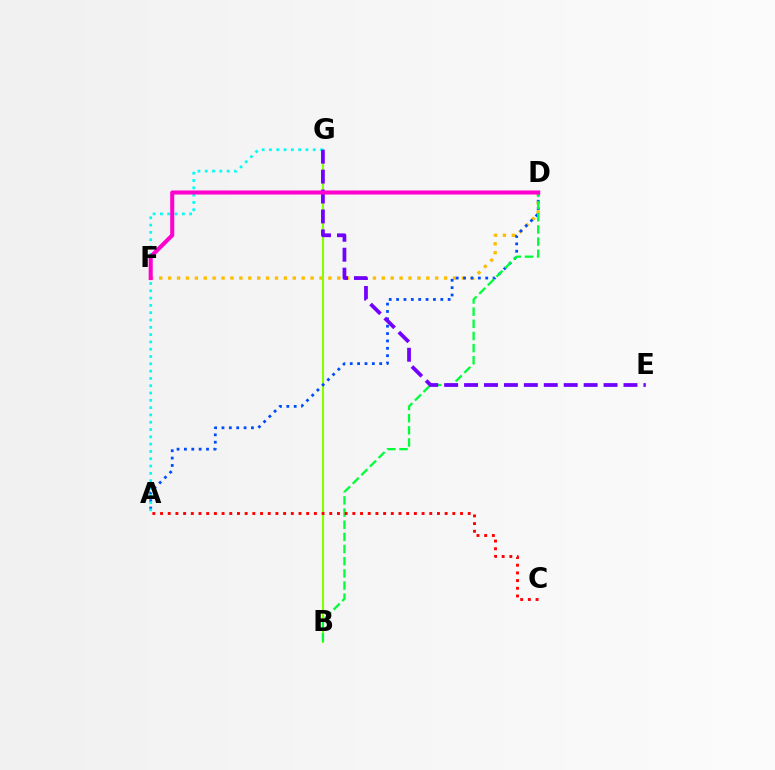{('D', 'F'): [{'color': '#ffbd00', 'line_style': 'dotted', 'thickness': 2.42}, {'color': '#ff00cf', 'line_style': 'solid', 'thickness': 2.93}], ('B', 'G'): [{'color': '#84ff00', 'line_style': 'solid', 'thickness': 1.5}], ('A', 'D'): [{'color': '#004bff', 'line_style': 'dotted', 'thickness': 2.0}], ('A', 'G'): [{'color': '#00fff6', 'line_style': 'dotted', 'thickness': 1.98}], ('B', 'D'): [{'color': '#00ff39', 'line_style': 'dashed', 'thickness': 1.65}], ('E', 'G'): [{'color': '#7200ff', 'line_style': 'dashed', 'thickness': 2.71}], ('A', 'C'): [{'color': '#ff0000', 'line_style': 'dotted', 'thickness': 2.09}]}